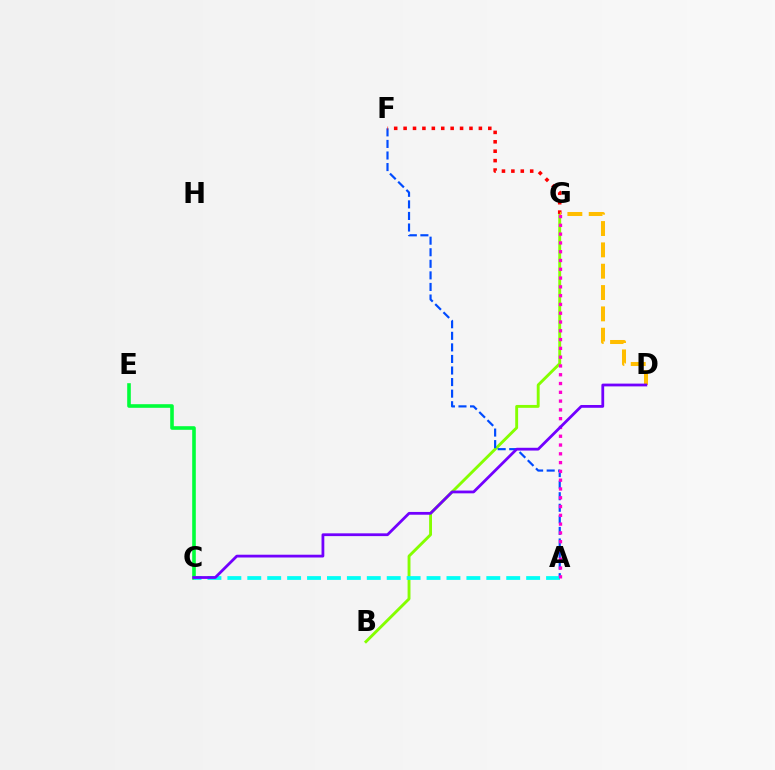{('C', 'E'): [{'color': '#00ff39', 'line_style': 'solid', 'thickness': 2.6}], ('B', 'G'): [{'color': '#84ff00', 'line_style': 'solid', 'thickness': 2.07}], ('A', 'F'): [{'color': '#004bff', 'line_style': 'dashed', 'thickness': 1.57}], ('F', 'G'): [{'color': '#ff0000', 'line_style': 'dotted', 'thickness': 2.56}], ('A', 'C'): [{'color': '#00fff6', 'line_style': 'dashed', 'thickness': 2.71}], ('D', 'G'): [{'color': '#ffbd00', 'line_style': 'dashed', 'thickness': 2.9}], ('A', 'G'): [{'color': '#ff00cf', 'line_style': 'dotted', 'thickness': 2.39}], ('C', 'D'): [{'color': '#7200ff', 'line_style': 'solid', 'thickness': 2.0}]}